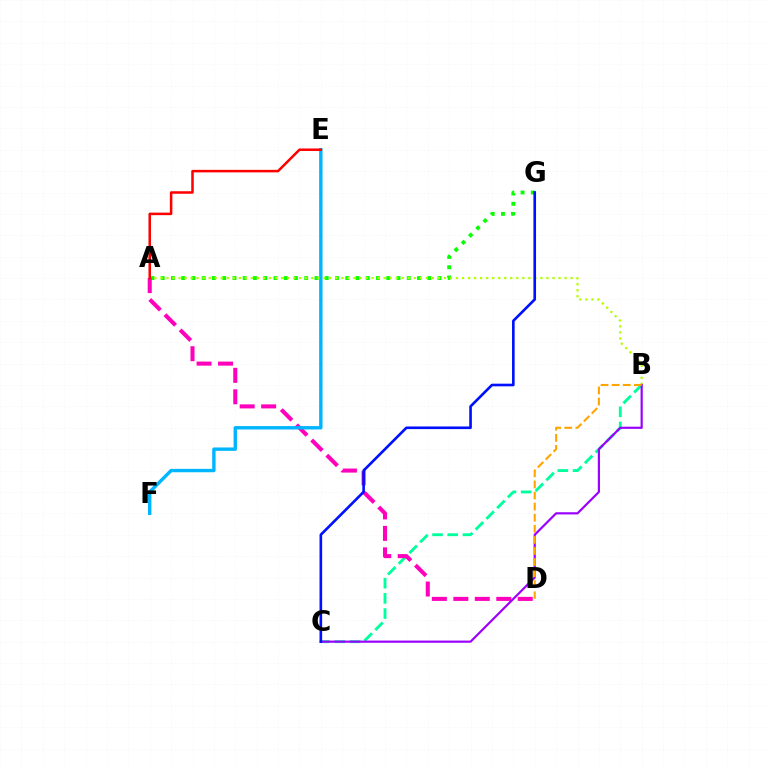{('B', 'C'): [{'color': '#00ff9d', 'line_style': 'dashed', 'thickness': 2.06}, {'color': '#9b00ff', 'line_style': 'solid', 'thickness': 1.57}], ('A', 'G'): [{'color': '#08ff00', 'line_style': 'dotted', 'thickness': 2.79}], ('A', 'D'): [{'color': '#ff00bd', 'line_style': 'dashed', 'thickness': 2.92}], ('E', 'F'): [{'color': '#00b5ff', 'line_style': 'solid', 'thickness': 2.44}], ('A', 'B'): [{'color': '#b3ff00', 'line_style': 'dotted', 'thickness': 1.64}], ('A', 'E'): [{'color': '#ff0000', 'line_style': 'solid', 'thickness': 1.81}], ('C', 'G'): [{'color': '#0010ff', 'line_style': 'solid', 'thickness': 1.89}], ('B', 'D'): [{'color': '#ffa500', 'line_style': 'dashed', 'thickness': 1.51}]}